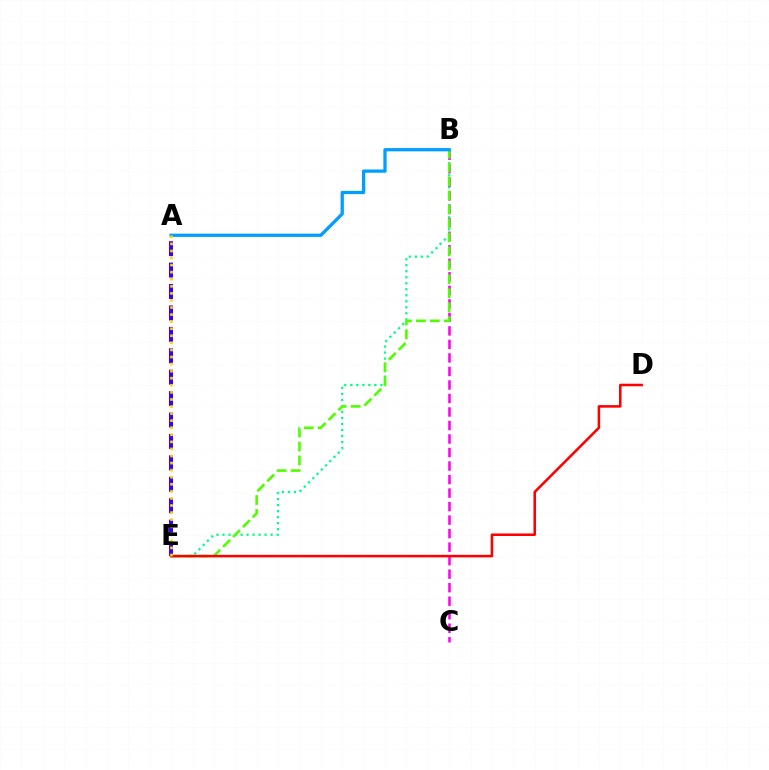{('B', 'E'): [{'color': '#00ff86', 'line_style': 'dotted', 'thickness': 1.63}, {'color': '#4fff00', 'line_style': 'dashed', 'thickness': 1.9}], ('A', 'E'): [{'color': '#3700ff', 'line_style': 'dashed', 'thickness': 2.91}, {'color': '#ffd500', 'line_style': 'dotted', 'thickness': 1.92}], ('B', 'C'): [{'color': '#ff00ed', 'line_style': 'dashed', 'thickness': 1.84}], ('A', 'B'): [{'color': '#009eff', 'line_style': 'solid', 'thickness': 2.35}], ('D', 'E'): [{'color': '#ff0000', 'line_style': 'solid', 'thickness': 1.83}]}